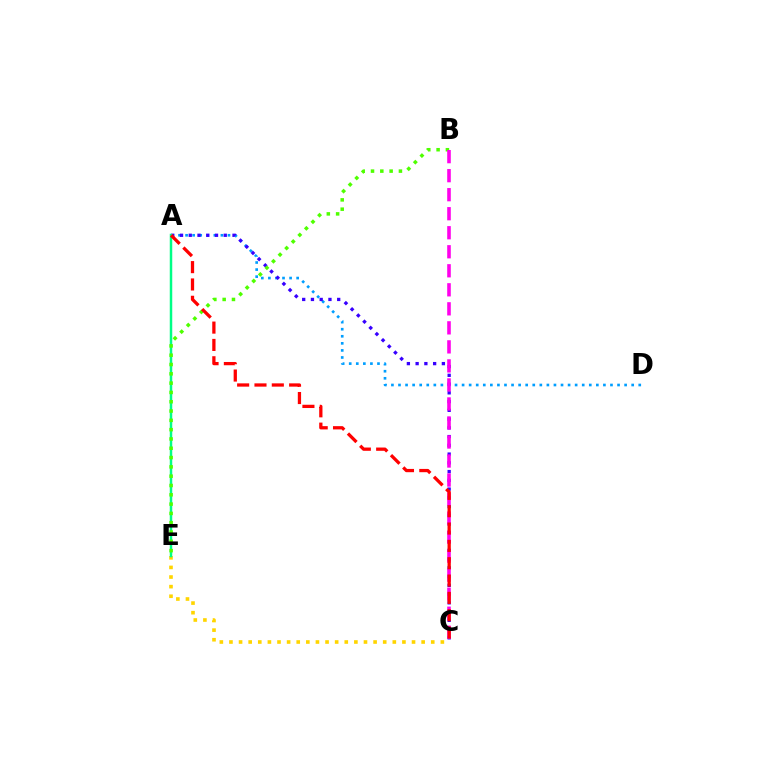{('A', 'D'): [{'color': '#009eff', 'line_style': 'dotted', 'thickness': 1.92}], ('C', 'E'): [{'color': '#ffd500', 'line_style': 'dotted', 'thickness': 2.61}], ('A', 'C'): [{'color': '#3700ff', 'line_style': 'dotted', 'thickness': 2.38}, {'color': '#ff0000', 'line_style': 'dashed', 'thickness': 2.35}], ('A', 'E'): [{'color': '#00ff86', 'line_style': 'solid', 'thickness': 1.79}], ('B', 'E'): [{'color': '#4fff00', 'line_style': 'dotted', 'thickness': 2.53}], ('B', 'C'): [{'color': '#ff00ed', 'line_style': 'dashed', 'thickness': 2.58}]}